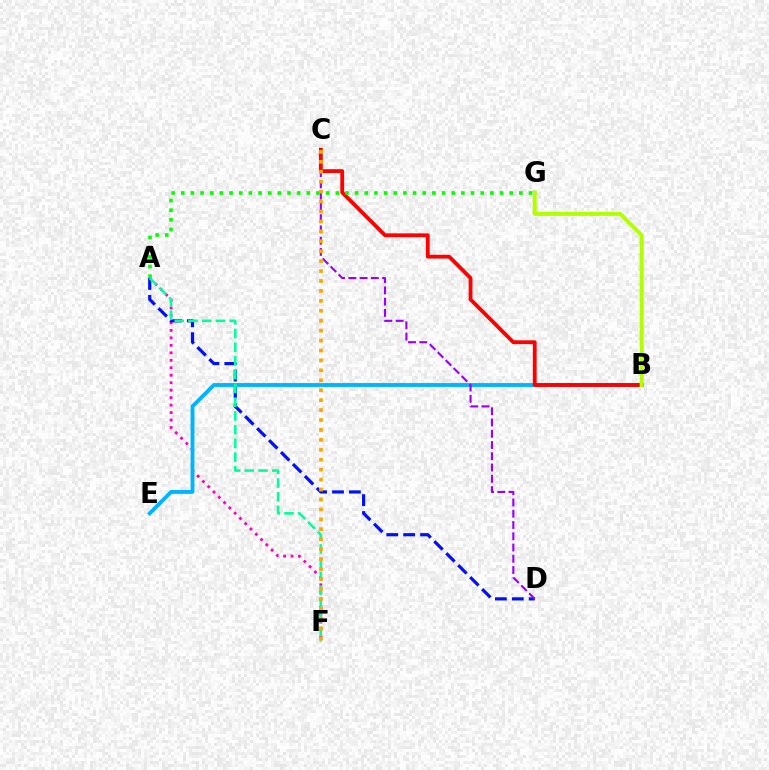{('A', 'F'): [{'color': '#ff00bd', 'line_style': 'dotted', 'thickness': 2.03}, {'color': '#00ff9d', 'line_style': 'dashed', 'thickness': 1.87}], ('A', 'D'): [{'color': '#0010ff', 'line_style': 'dashed', 'thickness': 2.3}], ('B', 'E'): [{'color': '#00b5ff', 'line_style': 'solid', 'thickness': 2.78}], ('C', 'D'): [{'color': '#9b00ff', 'line_style': 'dashed', 'thickness': 1.53}], ('B', 'C'): [{'color': '#ff0000', 'line_style': 'solid', 'thickness': 2.75}], ('B', 'G'): [{'color': '#b3ff00', 'line_style': 'solid', 'thickness': 2.87}], ('A', 'G'): [{'color': '#08ff00', 'line_style': 'dotted', 'thickness': 2.62}], ('C', 'F'): [{'color': '#ffa500', 'line_style': 'dotted', 'thickness': 2.7}]}